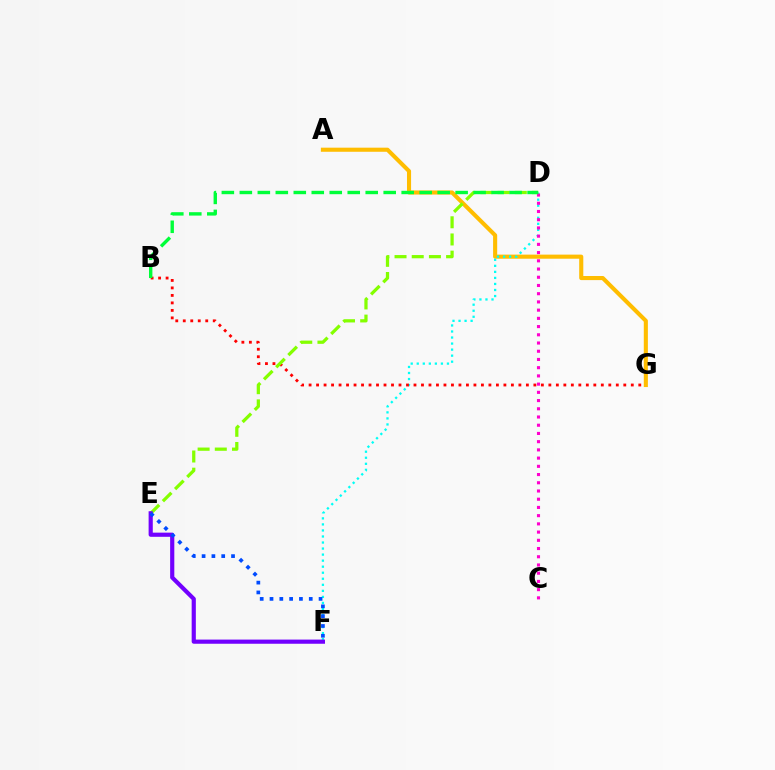{('A', 'G'): [{'color': '#ffbd00', 'line_style': 'solid', 'thickness': 2.95}], ('D', 'F'): [{'color': '#00fff6', 'line_style': 'dotted', 'thickness': 1.64}], ('C', 'D'): [{'color': '#ff00cf', 'line_style': 'dotted', 'thickness': 2.23}], ('B', 'G'): [{'color': '#ff0000', 'line_style': 'dotted', 'thickness': 2.04}], ('D', 'E'): [{'color': '#84ff00', 'line_style': 'dashed', 'thickness': 2.34}], ('E', 'F'): [{'color': '#7200ff', 'line_style': 'solid', 'thickness': 3.0}, {'color': '#004bff', 'line_style': 'dotted', 'thickness': 2.67}], ('B', 'D'): [{'color': '#00ff39', 'line_style': 'dashed', 'thickness': 2.44}]}